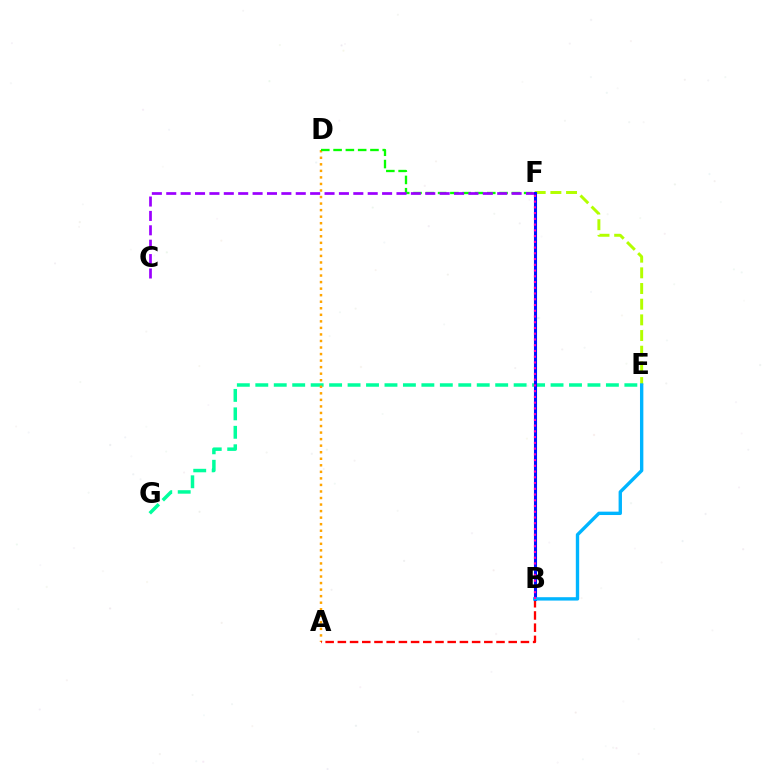{('E', 'G'): [{'color': '#00ff9d', 'line_style': 'dashed', 'thickness': 2.51}], ('A', 'D'): [{'color': '#ffa500', 'line_style': 'dotted', 'thickness': 1.78}], ('D', 'F'): [{'color': '#08ff00', 'line_style': 'dashed', 'thickness': 1.67}], ('A', 'B'): [{'color': '#ff0000', 'line_style': 'dashed', 'thickness': 1.66}], ('C', 'F'): [{'color': '#9b00ff', 'line_style': 'dashed', 'thickness': 1.95}], ('E', 'F'): [{'color': '#b3ff00', 'line_style': 'dashed', 'thickness': 2.13}], ('B', 'F'): [{'color': '#0010ff', 'line_style': 'solid', 'thickness': 2.21}, {'color': '#ff00bd', 'line_style': 'dotted', 'thickness': 1.56}], ('B', 'E'): [{'color': '#00b5ff', 'line_style': 'solid', 'thickness': 2.43}]}